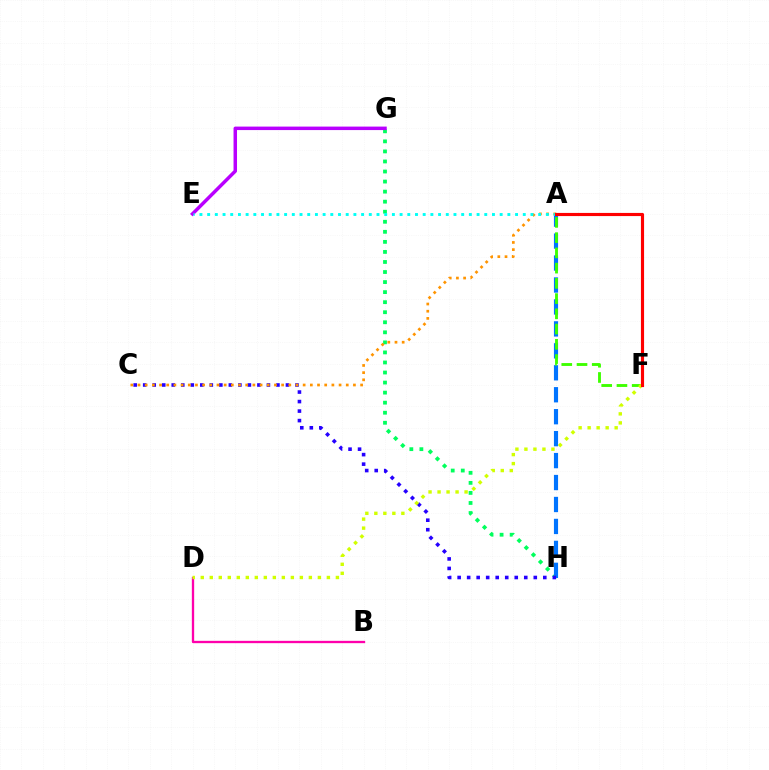{('G', 'H'): [{'color': '#00ff5c', 'line_style': 'dotted', 'thickness': 2.73}], ('A', 'H'): [{'color': '#0074ff', 'line_style': 'dashed', 'thickness': 2.98}], ('B', 'D'): [{'color': '#ff00ac', 'line_style': 'solid', 'thickness': 1.67}], ('C', 'H'): [{'color': '#2500ff', 'line_style': 'dotted', 'thickness': 2.59}], ('A', 'C'): [{'color': '#ff9400', 'line_style': 'dotted', 'thickness': 1.95}], ('E', 'G'): [{'color': '#b900ff', 'line_style': 'solid', 'thickness': 2.51}], ('A', 'F'): [{'color': '#3dff00', 'line_style': 'dashed', 'thickness': 2.07}, {'color': '#ff0000', 'line_style': 'solid', 'thickness': 2.26}], ('A', 'E'): [{'color': '#00fff6', 'line_style': 'dotted', 'thickness': 2.09}], ('D', 'F'): [{'color': '#d1ff00', 'line_style': 'dotted', 'thickness': 2.45}]}